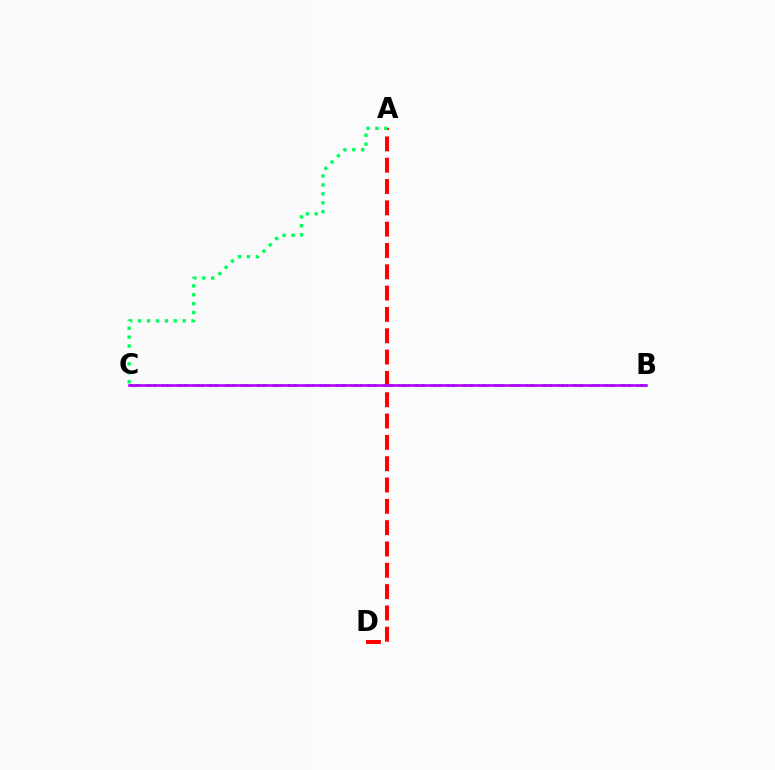{('B', 'C'): [{'color': '#0074ff', 'line_style': 'dashed', 'thickness': 2.15}, {'color': '#d1ff00', 'line_style': 'dotted', 'thickness': 1.65}, {'color': '#b900ff', 'line_style': 'solid', 'thickness': 1.89}], ('A', 'D'): [{'color': '#ff0000', 'line_style': 'dashed', 'thickness': 2.9}], ('A', 'C'): [{'color': '#00ff5c', 'line_style': 'dotted', 'thickness': 2.42}]}